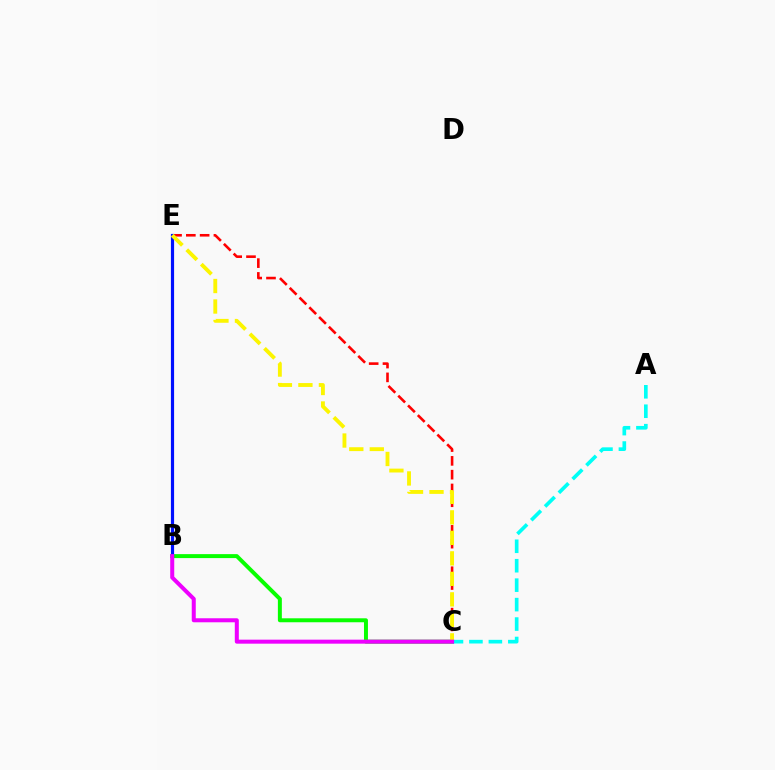{('B', 'C'): [{'color': '#08ff00', 'line_style': 'solid', 'thickness': 2.85}, {'color': '#ee00ff', 'line_style': 'solid', 'thickness': 2.89}], ('C', 'E'): [{'color': '#ff0000', 'line_style': 'dashed', 'thickness': 1.87}, {'color': '#fcf500', 'line_style': 'dashed', 'thickness': 2.78}], ('B', 'E'): [{'color': '#0010ff', 'line_style': 'solid', 'thickness': 2.29}], ('A', 'C'): [{'color': '#00fff6', 'line_style': 'dashed', 'thickness': 2.64}]}